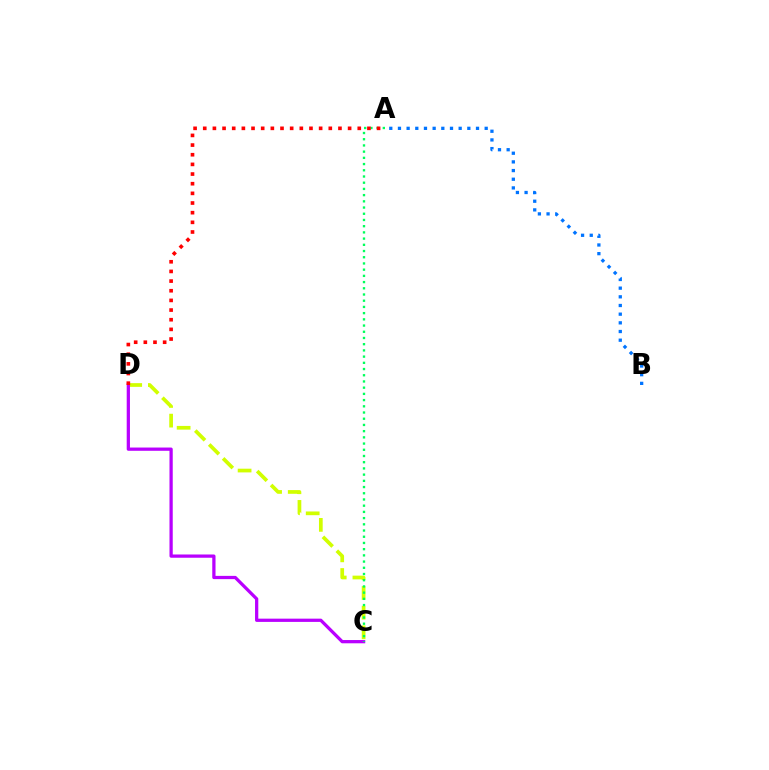{('C', 'D'): [{'color': '#d1ff00', 'line_style': 'dashed', 'thickness': 2.67}, {'color': '#b900ff', 'line_style': 'solid', 'thickness': 2.34}], ('A', 'B'): [{'color': '#0074ff', 'line_style': 'dotted', 'thickness': 2.36}], ('A', 'C'): [{'color': '#00ff5c', 'line_style': 'dotted', 'thickness': 1.69}], ('A', 'D'): [{'color': '#ff0000', 'line_style': 'dotted', 'thickness': 2.62}]}